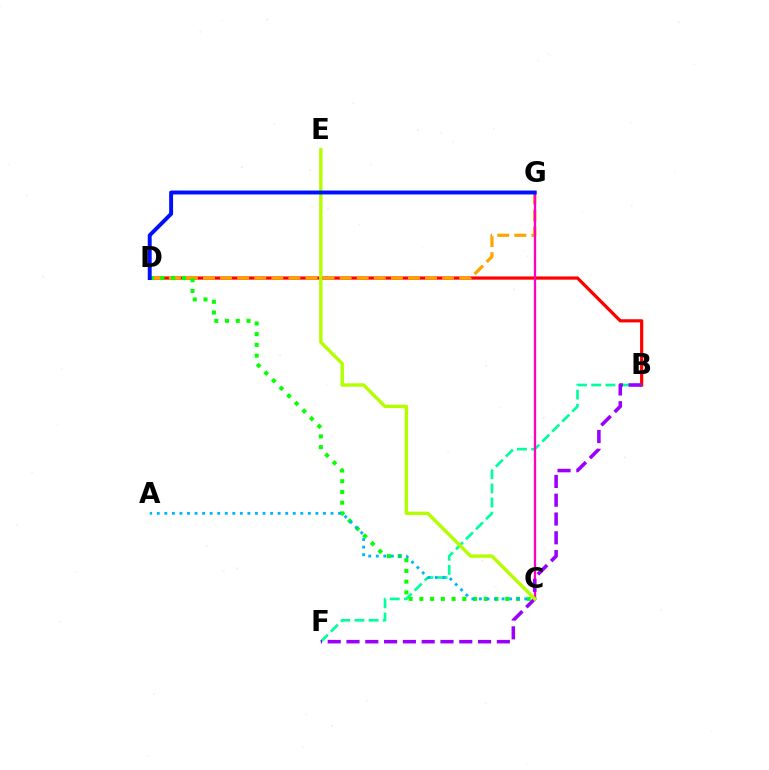{('B', 'D'): [{'color': '#ff0000', 'line_style': 'solid', 'thickness': 2.31}], ('D', 'G'): [{'color': '#ffa500', 'line_style': 'dashed', 'thickness': 2.32}, {'color': '#0010ff', 'line_style': 'solid', 'thickness': 2.83}], ('B', 'F'): [{'color': '#00ff9d', 'line_style': 'dashed', 'thickness': 1.93}, {'color': '#9b00ff', 'line_style': 'dashed', 'thickness': 2.55}], ('C', 'D'): [{'color': '#08ff00', 'line_style': 'dotted', 'thickness': 2.92}], ('A', 'C'): [{'color': '#00b5ff', 'line_style': 'dotted', 'thickness': 2.05}], ('C', 'G'): [{'color': '#ff00bd', 'line_style': 'solid', 'thickness': 1.66}], ('C', 'E'): [{'color': '#b3ff00', 'line_style': 'solid', 'thickness': 2.45}]}